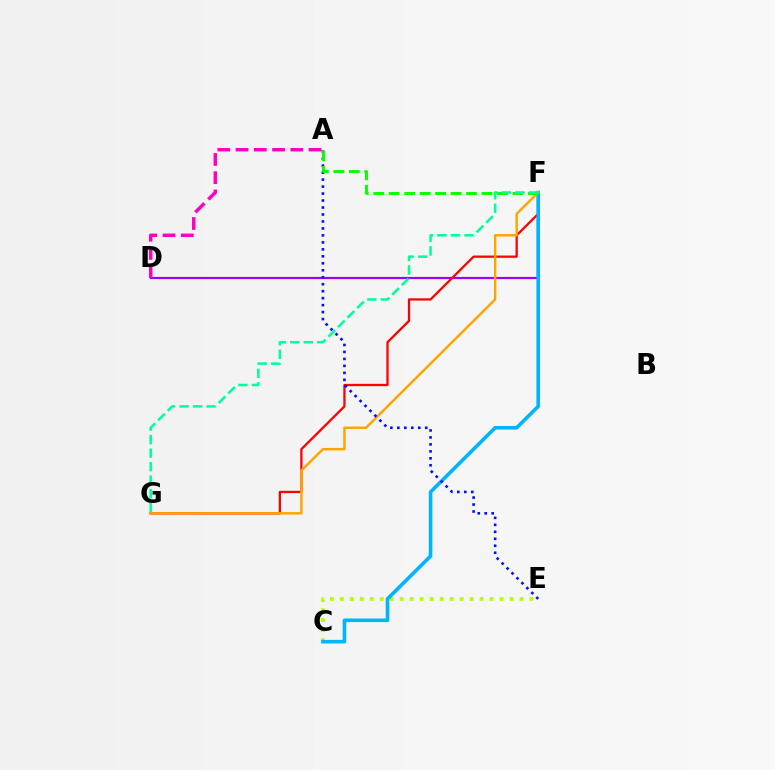{('D', 'F'): [{'color': '#9b00ff', 'line_style': 'solid', 'thickness': 1.57}], ('F', 'G'): [{'color': '#ff0000', 'line_style': 'solid', 'thickness': 1.63}, {'color': '#ffa500', 'line_style': 'solid', 'thickness': 1.78}, {'color': '#00ff9d', 'line_style': 'dashed', 'thickness': 1.84}], ('C', 'E'): [{'color': '#b3ff00', 'line_style': 'dotted', 'thickness': 2.71}], ('C', 'F'): [{'color': '#00b5ff', 'line_style': 'solid', 'thickness': 2.6}], ('A', 'E'): [{'color': '#0010ff', 'line_style': 'dotted', 'thickness': 1.89}], ('A', 'F'): [{'color': '#08ff00', 'line_style': 'dashed', 'thickness': 2.1}], ('A', 'D'): [{'color': '#ff00bd', 'line_style': 'dashed', 'thickness': 2.48}]}